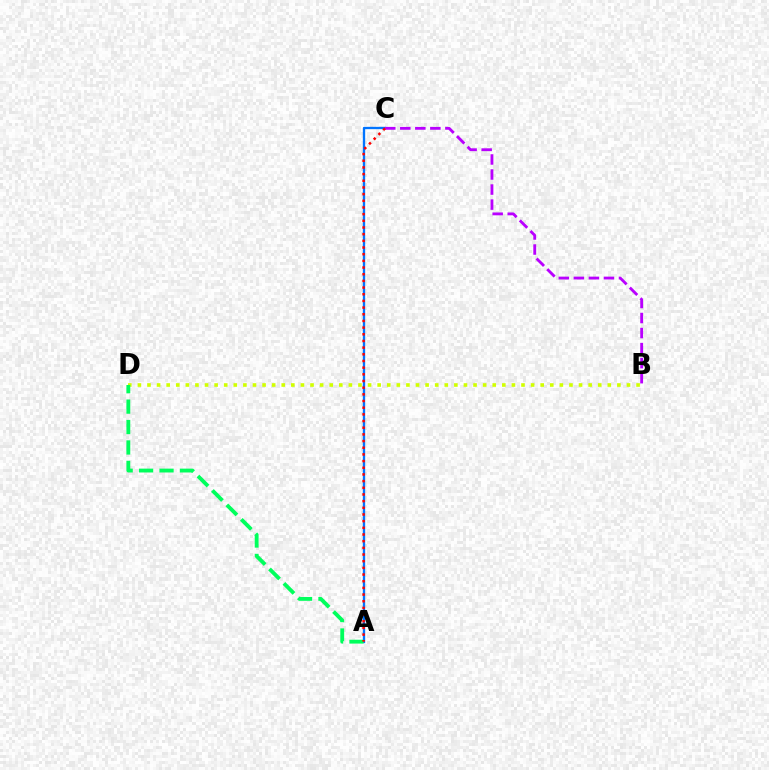{('A', 'C'): [{'color': '#0074ff', 'line_style': 'solid', 'thickness': 1.68}, {'color': '#ff0000', 'line_style': 'dotted', 'thickness': 1.81}], ('B', 'D'): [{'color': '#d1ff00', 'line_style': 'dotted', 'thickness': 2.61}], ('B', 'C'): [{'color': '#b900ff', 'line_style': 'dashed', 'thickness': 2.04}], ('A', 'D'): [{'color': '#00ff5c', 'line_style': 'dashed', 'thickness': 2.77}]}